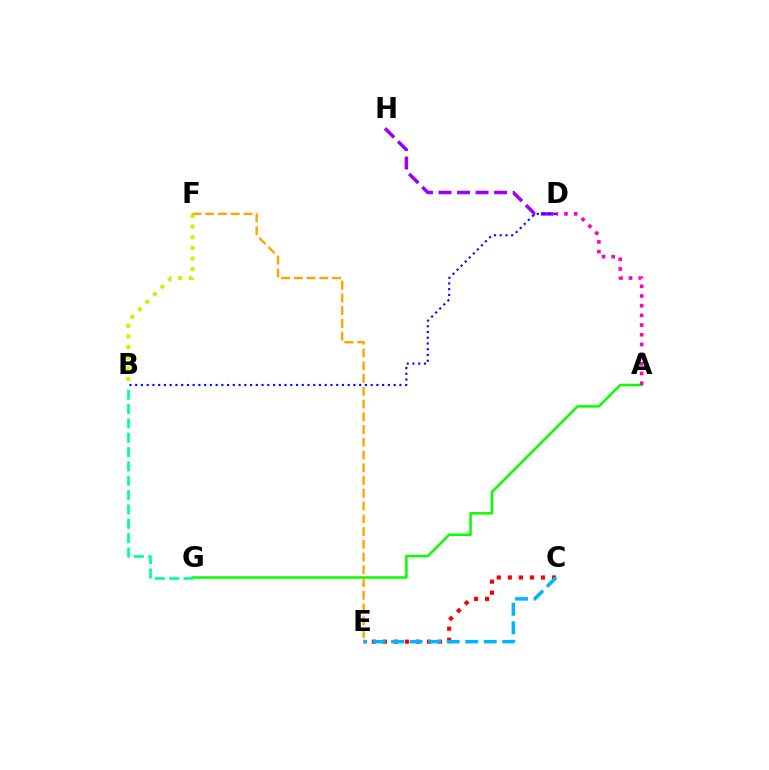{('A', 'G'): [{'color': '#08ff00', 'line_style': 'solid', 'thickness': 1.82}], ('B', 'G'): [{'color': '#00ff9d', 'line_style': 'dashed', 'thickness': 1.95}], ('A', 'D'): [{'color': '#ff00bd', 'line_style': 'dotted', 'thickness': 2.63}], ('C', 'E'): [{'color': '#ff0000', 'line_style': 'dotted', 'thickness': 3.0}, {'color': '#00b5ff', 'line_style': 'dashed', 'thickness': 2.52}], ('D', 'H'): [{'color': '#9b00ff', 'line_style': 'dashed', 'thickness': 2.52}], ('B', 'F'): [{'color': '#b3ff00', 'line_style': 'dotted', 'thickness': 2.89}], ('E', 'F'): [{'color': '#ffa500', 'line_style': 'dashed', 'thickness': 1.73}], ('B', 'D'): [{'color': '#0010ff', 'line_style': 'dotted', 'thickness': 1.56}]}